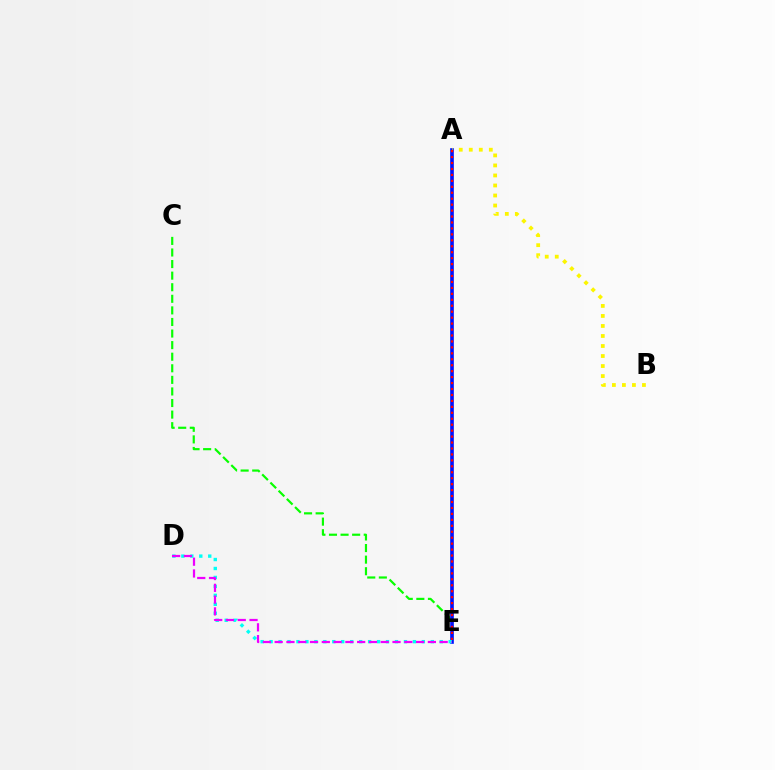{('C', 'E'): [{'color': '#08ff00', 'line_style': 'dashed', 'thickness': 1.57}], ('A', 'E'): [{'color': '#0010ff', 'line_style': 'solid', 'thickness': 2.62}, {'color': '#ff0000', 'line_style': 'dotted', 'thickness': 1.62}], ('D', 'E'): [{'color': '#00fff6', 'line_style': 'dotted', 'thickness': 2.43}, {'color': '#ee00ff', 'line_style': 'dashed', 'thickness': 1.6}], ('A', 'B'): [{'color': '#fcf500', 'line_style': 'dotted', 'thickness': 2.72}]}